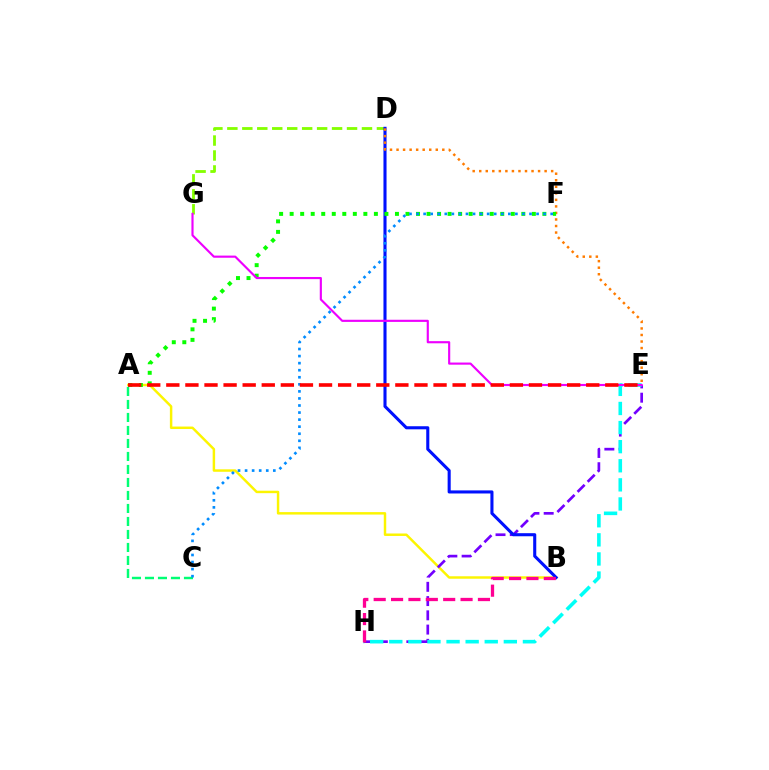{('D', 'G'): [{'color': '#84ff00', 'line_style': 'dashed', 'thickness': 2.03}], ('A', 'B'): [{'color': '#fcf500', 'line_style': 'solid', 'thickness': 1.77}], ('E', 'H'): [{'color': '#7200ff', 'line_style': 'dashed', 'thickness': 1.94}, {'color': '#00fff6', 'line_style': 'dashed', 'thickness': 2.59}], ('B', 'D'): [{'color': '#0010ff', 'line_style': 'solid', 'thickness': 2.21}], ('D', 'E'): [{'color': '#ff7c00', 'line_style': 'dotted', 'thickness': 1.78}], ('A', 'F'): [{'color': '#08ff00', 'line_style': 'dotted', 'thickness': 2.86}], ('A', 'C'): [{'color': '#00ff74', 'line_style': 'dashed', 'thickness': 1.77}], ('B', 'H'): [{'color': '#ff0094', 'line_style': 'dashed', 'thickness': 2.36}], ('E', 'G'): [{'color': '#ee00ff', 'line_style': 'solid', 'thickness': 1.55}], ('C', 'F'): [{'color': '#008cff', 'line_style': 'dotted', 'thickness': 1.92}], ('A', 'E'): [{'color': '#ff0000', 'line_style': 'dashed', 'thickness': 2.59}]}